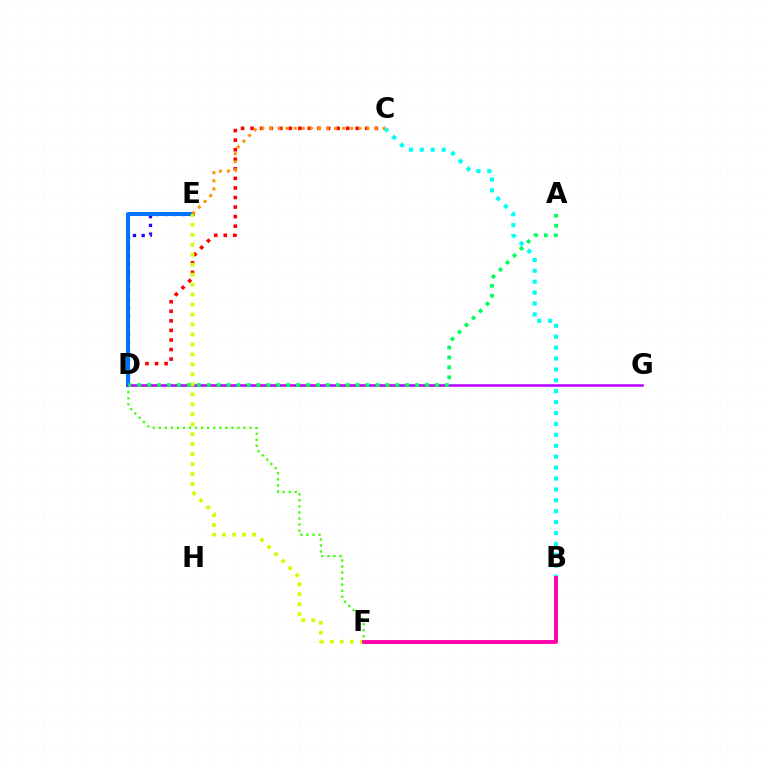{('C', 'D'): [{'color': '#ff0000', 'line_style': 'dotted', 'thickness': 2.6}], ('D', 'E'): [{'color': '#2500ff', 'line_style': 'dotted', 'thickness': 2.37}, {'color': '#0074ff', 'line_style': 'solid', 'thickness': 2.89}], ('D', 'F'): [{'color': '#3dff00', 'line_style': 'dotted', 'thickness': 1.64}], ('D', 'G'): [{'color': '#b900ff', 'line_style': 'solid', 'thickness': 1.82}], ('E', 'F'): [{'color': '#d1ff00', 'line_style': 'dotted', 'thickness': 2.71}], ('B', 'C'): [{'color': '#00fff6', 'line_style': 'dotted', 'thickness': 2.96}], ('B', 'F'): [{'color': '#ff00ac', 'line_style': 'solid', 'thickness': 2.78}], ('C', 'E'): [{'color': '#ff9400', 'line_style': 'dotted', 'thickness': 2.2}], ('A', 'D'): [{'color': '#00ff5c', 'line_style': 'dotted', 'thickness': 2.7}]}